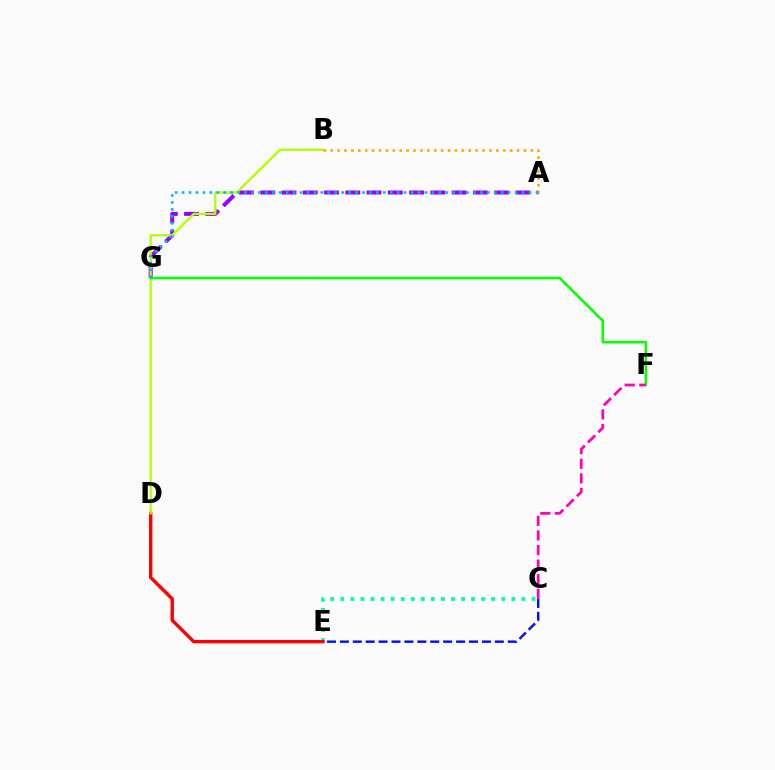{('C', 'E'): [{'color': '#00ff9d', 'line_style': 'dotted', 'thickness': 2.73}, {'color': '#0010ff', 'line_style': 'dashed', 'thickness': 1.75}], ('D', 'E'): [{'color': '#ff0000', 'line_style': 'solid', 'thickness': 2.43}], ('A', 'G'): [{'color': '#9b00ff', 'line_style': 'dashed', 'thickness': 2.89}, {'color': '#00b5ff', 'line_style': 'dotted', 'thickness': 1.89}], ('B', 'D'): [{'color': '#b3ff00', 'line_style': 'solid', 'thickness': 1.67}], ('F', 'G'): [{'color': '#08ff00', 'line_style': 'solid', 'thickness': 1.84}], ('A', 'B'): [{'color': '#ffa500', 'line_style': 'dotted', 'thickness': 1.88}], ('C', 'F'): [{'color': '#ff00bd', 'line_style': 'dashed', 'thickness': 1.98}]}